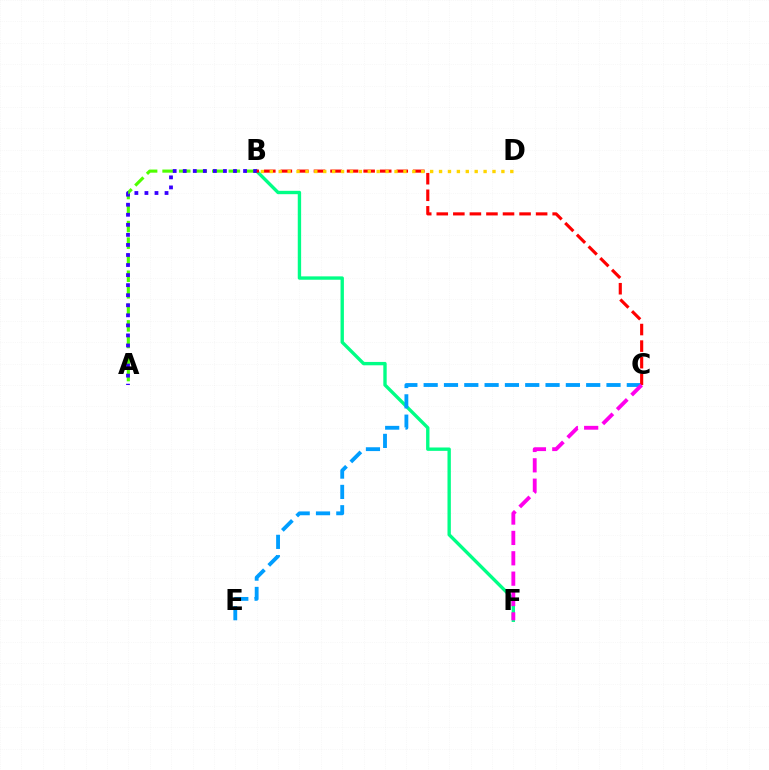{('B', 'F'): [{'color': '#00ff86', 'line_style': 'solid', 'thickness': 2.42}], ('A', 'B'): [{'color': '#4fff00', 'line_style': 'dashed', 'thickness': 2.25}, {'color': '#3700ff', 'line_style': 'dotted', 'thickness': 2.73}], ('C', 'E'): [{'color': '#009eff', 'line_style': 'dashed', 'thickness': 2.76}], ('B', 'C'): [{'color': '#ff0000', 'line_style': 'dashed', 'thickness': 2.25}], ('B', 'D'): [{'color': '#ffd500', 'line_style': 'dotted', 'thickness': 2.42}], ('C', 'F'): [{'color': '#ff00ed', 'line_style': 'dashed', 'thickness': 2.77}]}